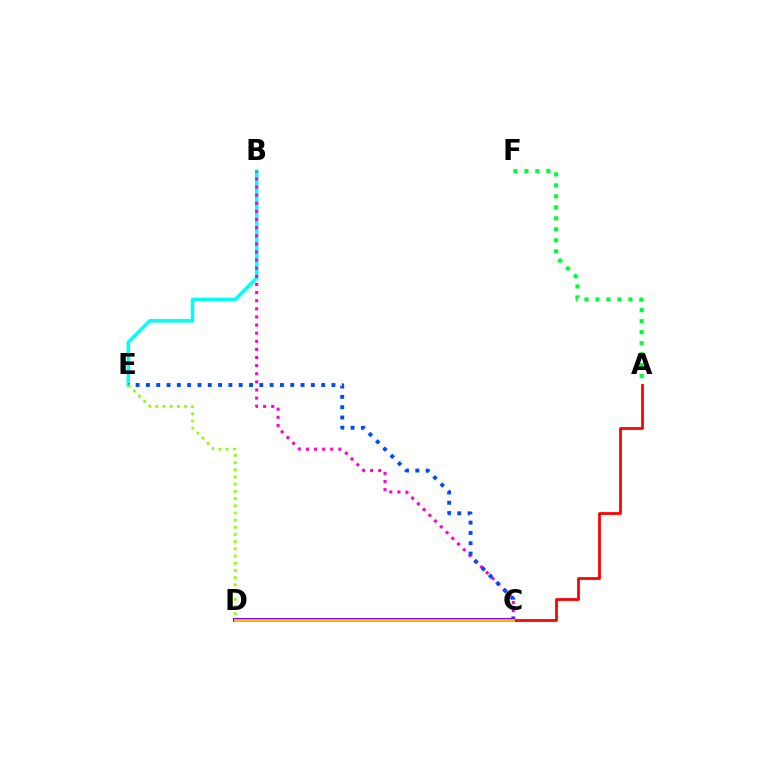{('B', 'E'): [{'color': '#00fff6', 'line_style': 'solid', 'thickness': 2.53}], ('B', 'C'): [{'color': '#ff00cf', 'line_style': 'dotted', 'thickness': 2.21}], ('A', 'D'): [{'color': '#ff0000', 'line_style': 'solid', 'thickness': 1.98}], ('C', 'E'): [{'color': '#004bff', 'line_style': 'dotted', 'thickness': 2.8}], ('D', 'E'): [{'color': '#84ff00', 'line_style': 'dotted', 'thickness': 1.95}], ('C', 'D'): [{'color': '#7200ff', 'line_style': 'solid', 'thickness': 2.85}, {'color': '#ffbd00', 'line_style': 'solid', 'thickness': 2.04}], ('A', 'F'): [{'color': '#00ff39', 'line_style': 'dotted', 'thickness': 2.99}]}